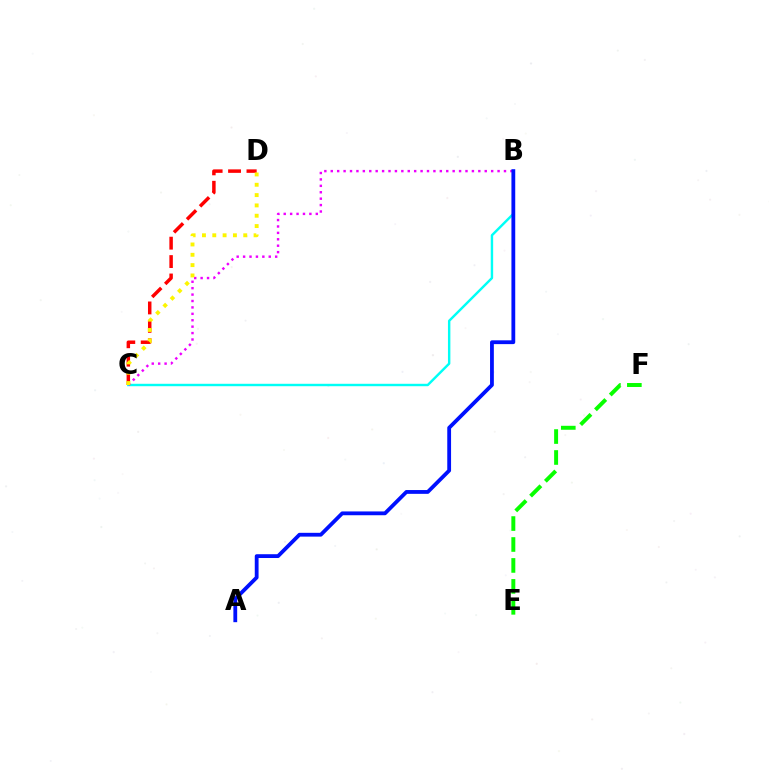{('B', 'C'): [{'color': '#00fff6', 'line_style': 'solid', 'thickness': 1.74}, {'color': '#ee00ff', 'line_style': 'dotted', 'thickness': 1.74}], ('C', 'D'): [{'color': '#ff0000', 'line_style': 'dashed', 'thickness': 2.5}, {'color': '#fcf500', 'line_style': 'dotted', 'thickness': 2.8}], ('E', 'F'): [{'color': '#08ff00', 'line_style': 'dashed', 'thickness': 2.85}], ('A', 'B'): [{'color': '#0010ff', 'line_style': 'solid', 'thickness': 2.74}]}